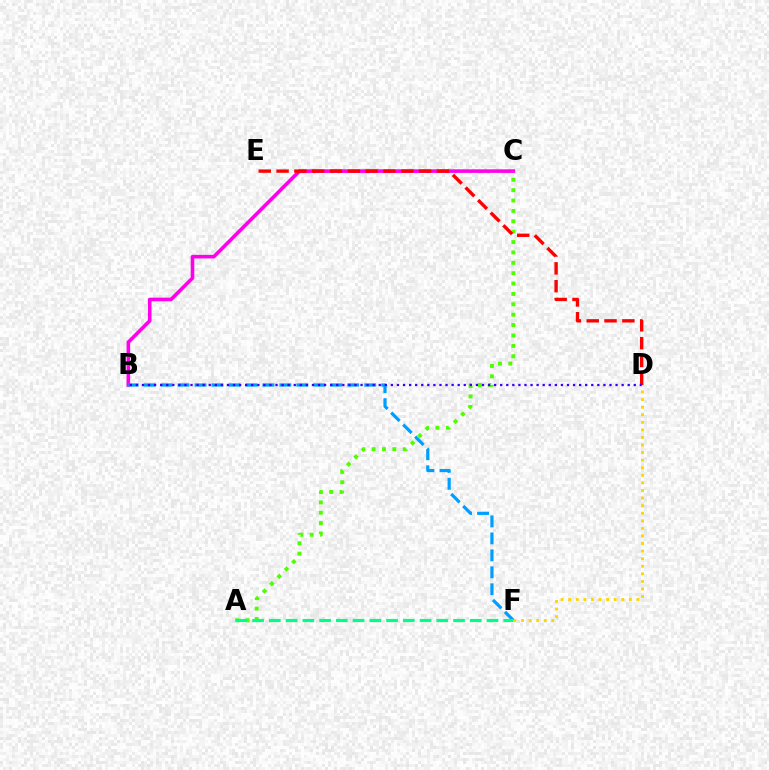{('B', 'C'): [{'color': '#ff00ed', 'line_style': 'solid', 'thickness': 2.58}], ('A', 'C'): [{'color': '#4fff00', 'line_style': 'dotted', 'thickness': 2.82}], ('D', 'E'): [{'color': '#ff0000', 'line_style': 'dashed', 'thickness': 2.42}], ('B', 'F'): [{'color': '#009eff', 'line_style': 'dashed', 'thickness': 2.3}], ('B', 'D'): [{'color': '#3700ff', 'line_style': 'dotted', 'thickness': 1.65}], ('D', 'F'): [{'color': '#ffd500', 'line_style': 'dotted', 'thickness': 2.06}], ('A', 'F'): [{'color': '#00ff86', 'line_style': 'dashed', 'thickness': 2.27}]}